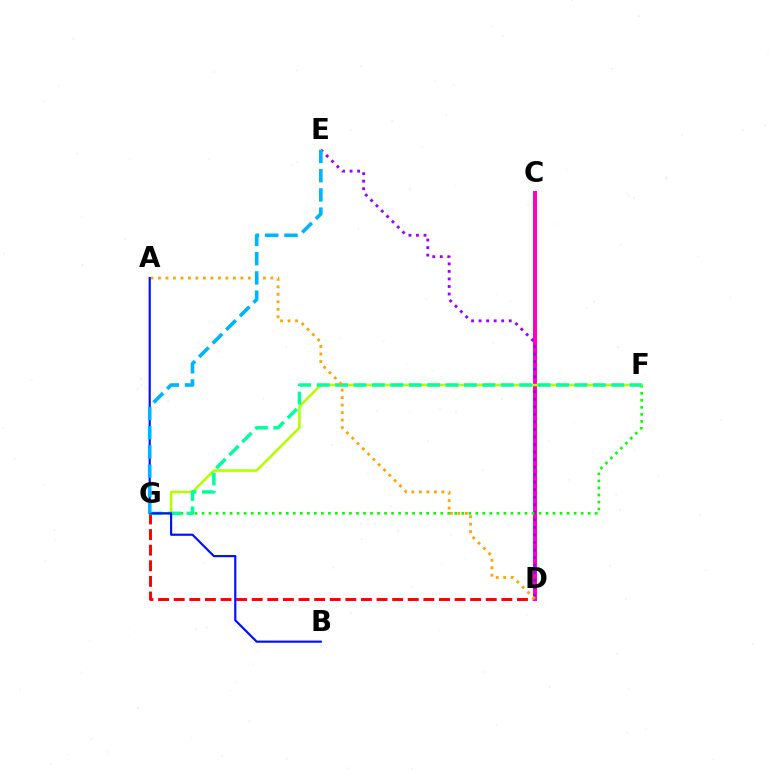{('D', 'G'): [{'color': '#ff0000', 'line_style': 'dashed', 'thickness': 2.12}], ('C', 'D'): [{'color': '#ff00bd', 'line_style': 'solid', 'thickness': 2.86}], ('D', 'E'): [{'color': '#9b00ff', 'line_style': 'dotted', 'thickness': 2.05}], ('F', 'G'): [{'color': '#08ff00', 'line_style': 'dotted', 'thickness': 1.91}, {'color': '#b3ff00', 'line_style': 'solid', 'thickness': 1.85}, {'color': '#00ff9d', 'line_style': 'dashed', 'thickness': 2.5}], ('A', 'D'): [{'color': '#ffa500', 'line_style': 'dotted', 'thickness': 2.04}], ('A', 'B'): [{'color': '#0010ff', 'line_style': 'solid', 'thickness': 1.56}], ('E', 'G'): [{'color': '#00b5ff', 'line_style': 'dashed', 'thickness': 2.61}]}